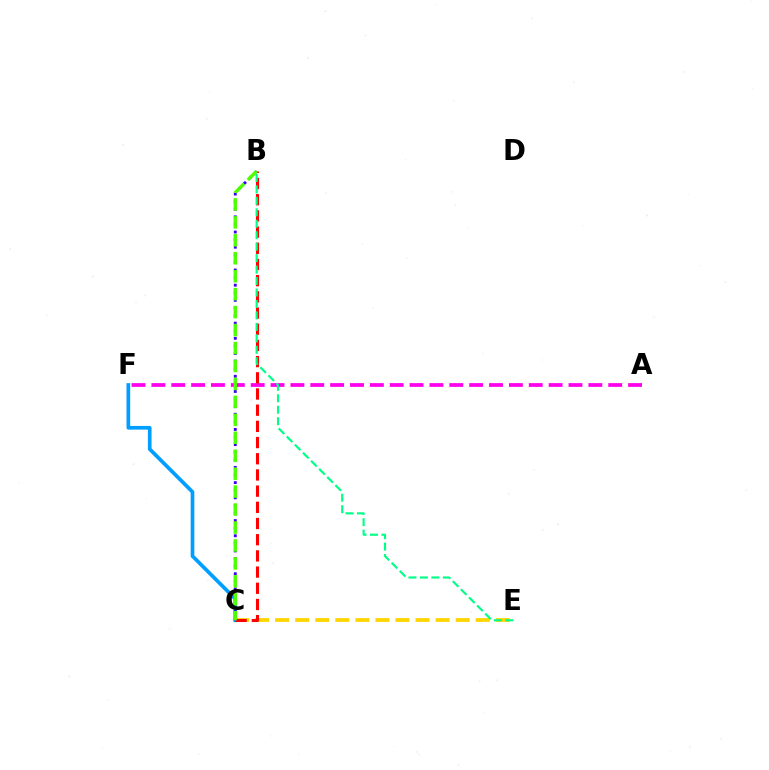{('C', 'E'): [{'color': '#ffd500', 'line_style': 'dashed', 'thickness': 2.73}], ('C', 'F'): [{'color': '#009eff', 'line_style': 'solid', 'thickness': 2.65}], ('A', 'F'): [{'color': '#ff00ed', 'line_style': 'dashed', 'thickness': 2.7}], ('B', 'C'): [{'color': '#ff0000', 'line_style': 'dashed', 'thickness': 2.2}, {'color': '#3700ff', 'line_style': 'dotted', 'thickness': 2.06}, {'color': '#4fff00', 'line_style': 'dashed', 'thickness': 2.44}], ('B', 'E'): [{'color': '#00ff86', 'line_style': 'dashed', 'thickness': 1.56}]}